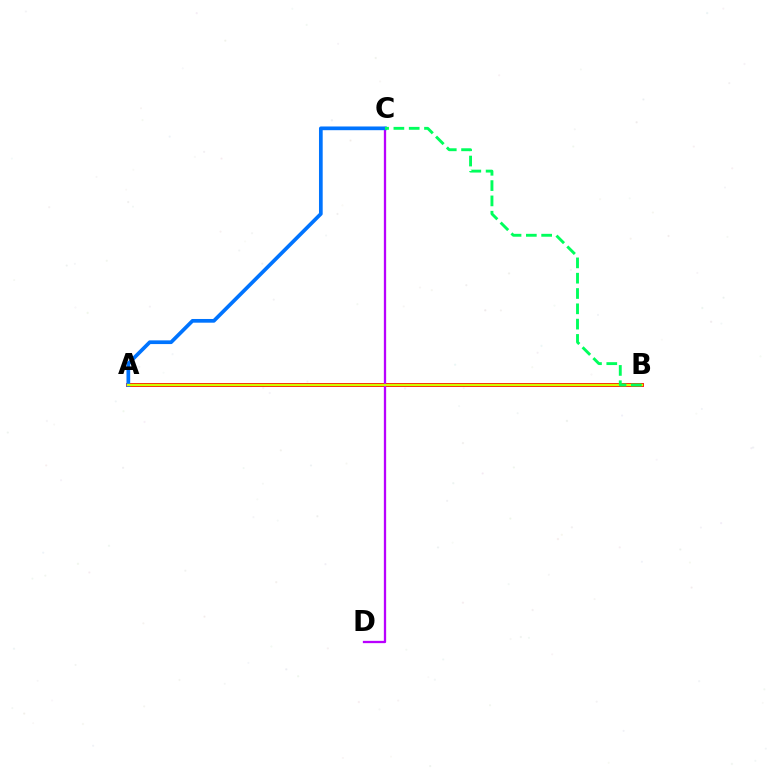{('A', 'B'): [{'color': '#ff0000', 'line_style': 'solid', 'thickness': 2.76}, {'color': '#d1ff00', 'line_style': 'solid', 'thickness': 1.67}], ('C', 'D'): [{'color': '#b900ff', 'line_style': 'solid', 'thickness': 1.65}], ('A', 'C'): [{'color': '#0074ff', 'line_style': 'solid', 'thickness': 2.67}], ('B', 'C'): [{'color': '#00ff5c', 'line_style': 'dashed', 'thickness': 2.08}]}